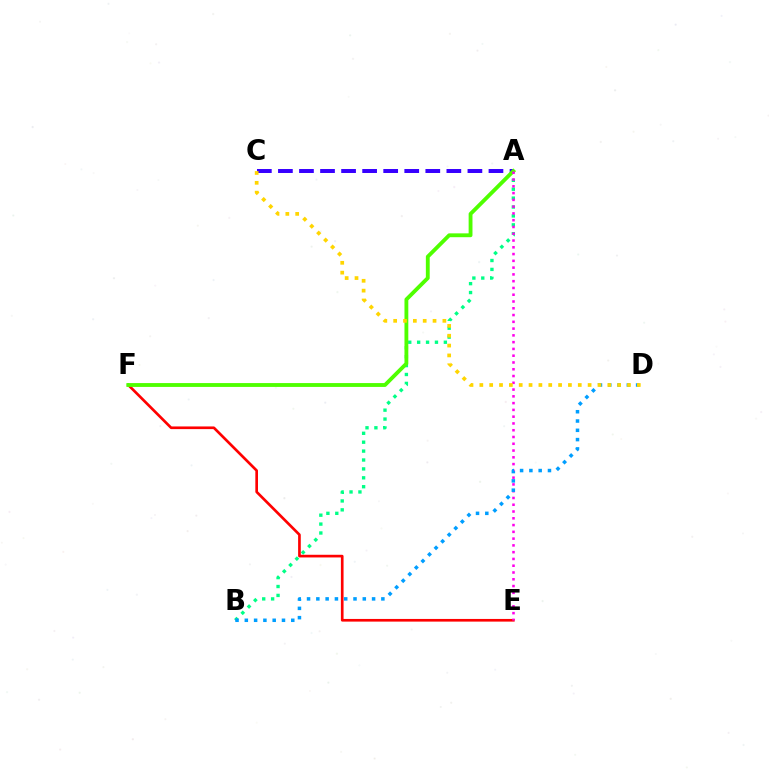{('A', 'B'): [{'color': '#00ff86', 'line_style': 'dotted', 'thickness': 2.42}], ('A', 'C'): [{'color': '#3700ff', 'line_style': 'dashed', 'thickness': 2.86}], ('E', 'F'): [{'color': '#ff0000', 'line_style': 'solid', 'thickness': 1.92}], ('A', 'F'): [{'color': '#4fff00', 'line_style': 'solid', 'thickness': 2.77}], ('A', 'E'): [{'color': '#ff00ed', 'line_style': 'dotted', 'thickness': 1.84}], ('B', 'D'): [{'color': '#009eff', 'line_style': 'dotted', 'thickness': 2.52}], ('C', 'D'): [{'color': '#ffd500', 'line_style': 'dotted', 'thickness': 2.67}]}